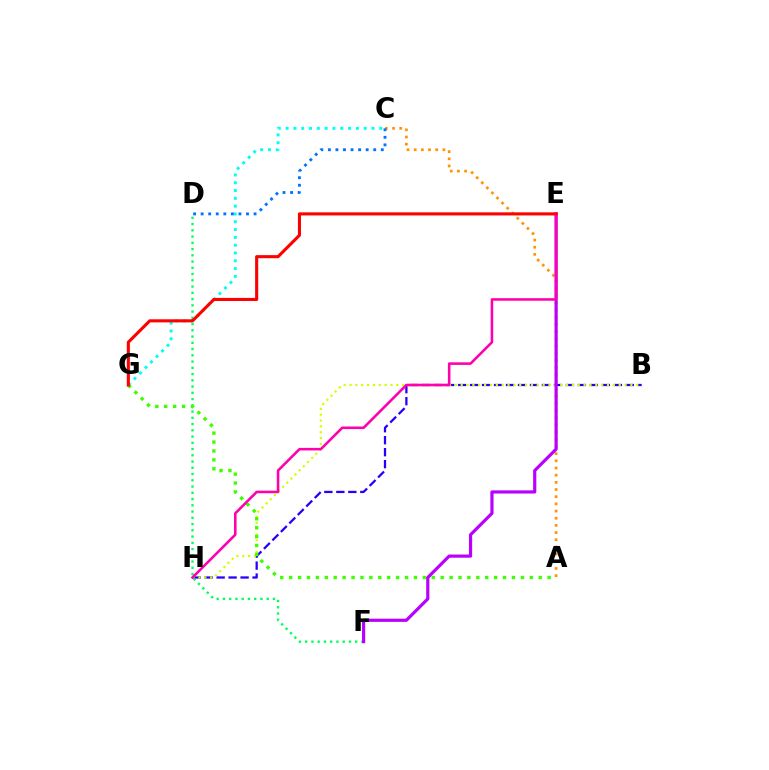{('D', 'F'): [{'color': '#00ff5c', 'line_style': 'dotted', 'thickness': 1.7}], ('B', 'H'): [{'color': '#2500ff', 'line_style': 'dashed', 'thickness': 1.63}, {'color': '#d1ff00', 'line_style': 'dotted', 'thickness': 1.59}], ('C', 'G'): [{'color': '#00fff6', 'line_style': 'dotted', 'thickness': 2.12}], ('A', 'G'): [{'color': '#3dff00', 'line_style': 'dotted', 'thickness': 2.42}], ('A', 'C'): [{'color': '#ff9400', 'line_style': 'dotted', 'thickness': 1.95}], ('E', 'F'): [{'color': '#b900ff', 'line_style': 'solid', 'thickness': 2.29}], ('E', 'H'): [{'color': '#ff00ac', 'line_style': 'solid', 'thickness': 1.85}], ('C', 'D'): [{'color': '#0074ff', 'line_style': 'dotted', 'thickness': 2.05}], ('E', 'G'): [{'color': '#ff0000', 'line_style': 'solid', 'thickness': 2.22}]}